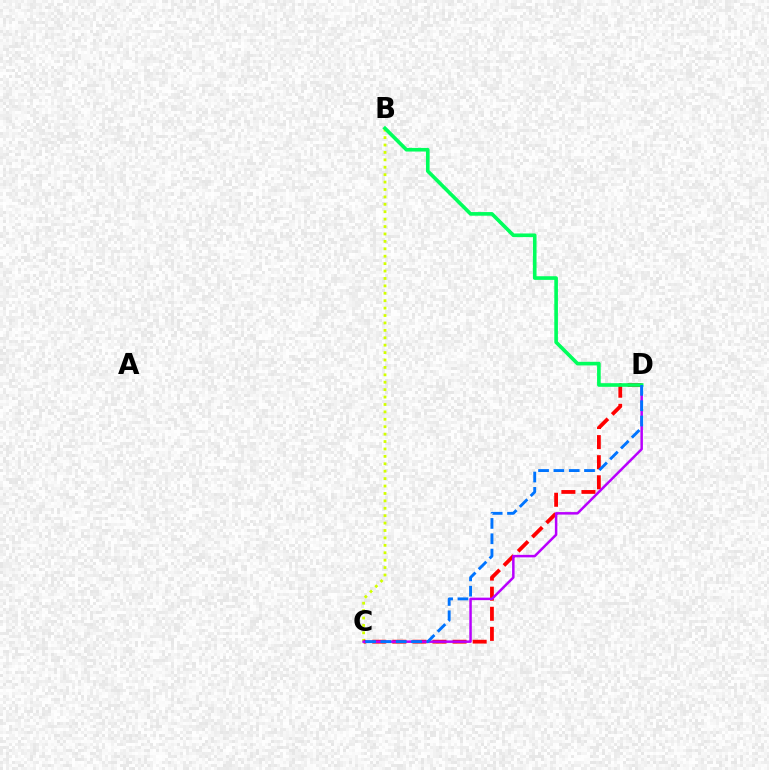{('B', 'C'): [{'color': '#d1ff00', 'line_style': 'dotted', 'thickness': 2.01}], ('C', 'D'): [{'color': '#ff0000', 'line_style': 'dashed', 'thickness': 2.73}, {'color': '#b900ff', 'line_style': 'solid', 'thickness': 1.8}, {'color': '#0074ff', 'line_style': 'dashed', 'thickness': 2.08}], ('B', 'D'): [{'color': '#00ff5c', 'line_style': 'solid', 'thickness': 2.62}]}